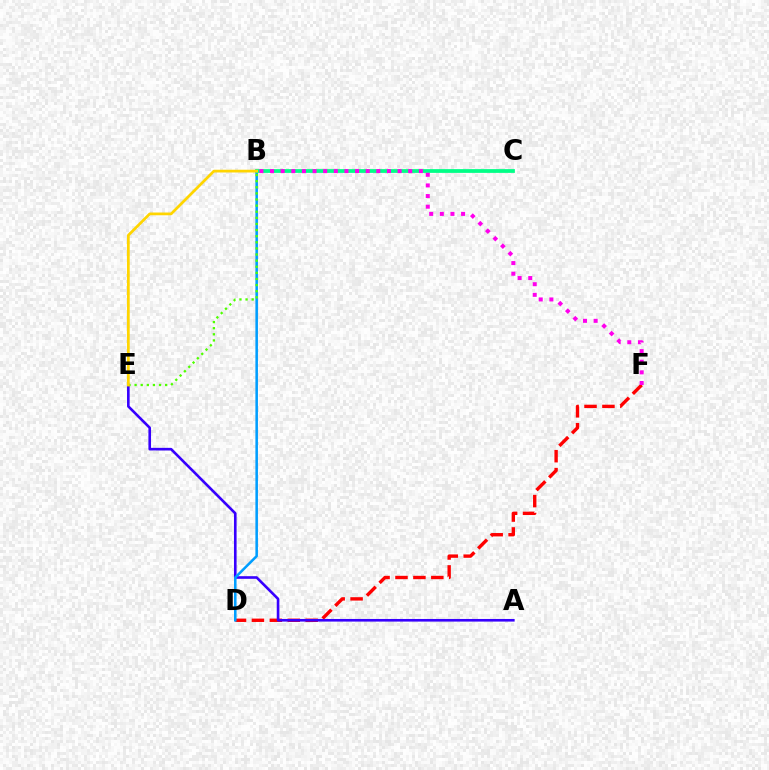{('D', 'F'): [{'color': '#ff0000', 'line_style': 'dashed', 'thickness': 2.43}], ('A', 'E'): [{'color': '#3700ff', 'line_style': 'solid', 'thickness': 1.89}], ('B', 'D'): [{'color': '#009eff', 'line_style': 'solid', 'thickness': 1.84}], ('B', 'E'): [{'color': '#4fff00', 'line_style': 'dotted', 'thickness': 1.66}, {'color': '#ffd500', 'line_style': 'solid', 'thickness': 1.98}], ('B', 'C'): [{'color': '#00ff86', 'line_style': 'solid', 'thickness': 2.7}], ('B', 'F'): [{'color': '#ff00ed', 'line_style': 'dotted', 'thickness': 2.89}]}